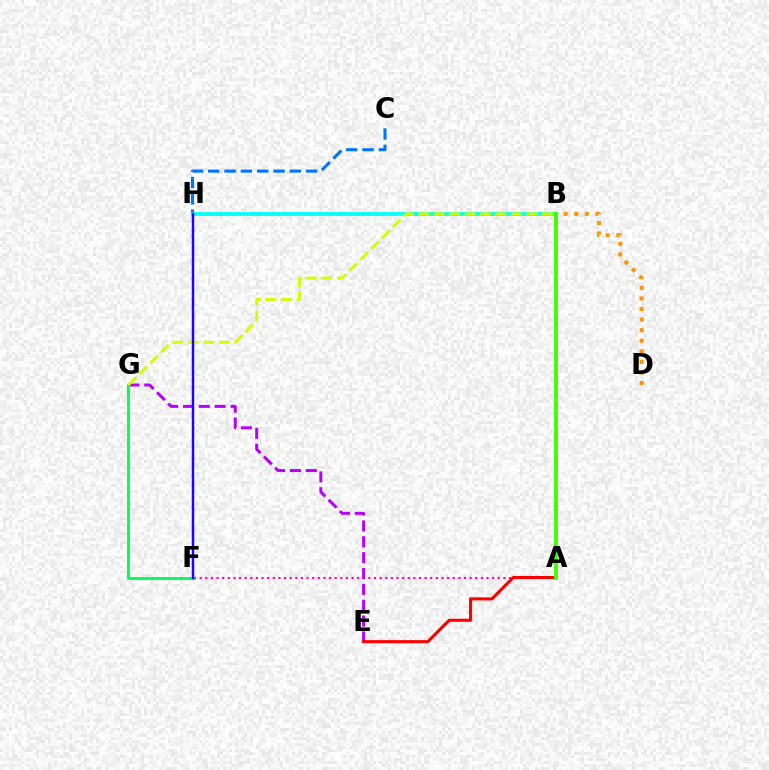{('A', 'F'): [{'color': '#ff00ac', 'line_style': 'dotted', 'thickness': 1.53}], ('B', 'D'): [{'color': '#ff9400', 'line_style': 'dotted', 'thickness': 2.87}], ('E', 'G'): [{'color': '#b900ff', 'line_style': 'dashed', 'thickness': 2.15}], ('C', 'H'): [{'color': '#0074ff', 'line_style': 'dashed', 'thickness': 2.22}], ('A', 'E'): [{'color': '#ff0000', 'line_style': 'solid', 'thickness': 2.22}], ('F', 'G'): [{'color': '#00ff5c', 'line_style': 'solid', 'thickness': 2.08}], ('B', 'H'): [{'color': '#00fff6', 'line_style': 'solid', 'thickness': 2.7}], ('B', 'G'): [{'color': '#d1ff00', 'line_style': 'dashed', 'thickness': 2.1}], ('A', 'B'): [{'color': '#3dff00', 'line_style': 'solid', 'thickness': 2.74}], ('F', 'H'): [{'color': '#2500ff', 'line_style': 'solid', 'thickness': 1.79}]}